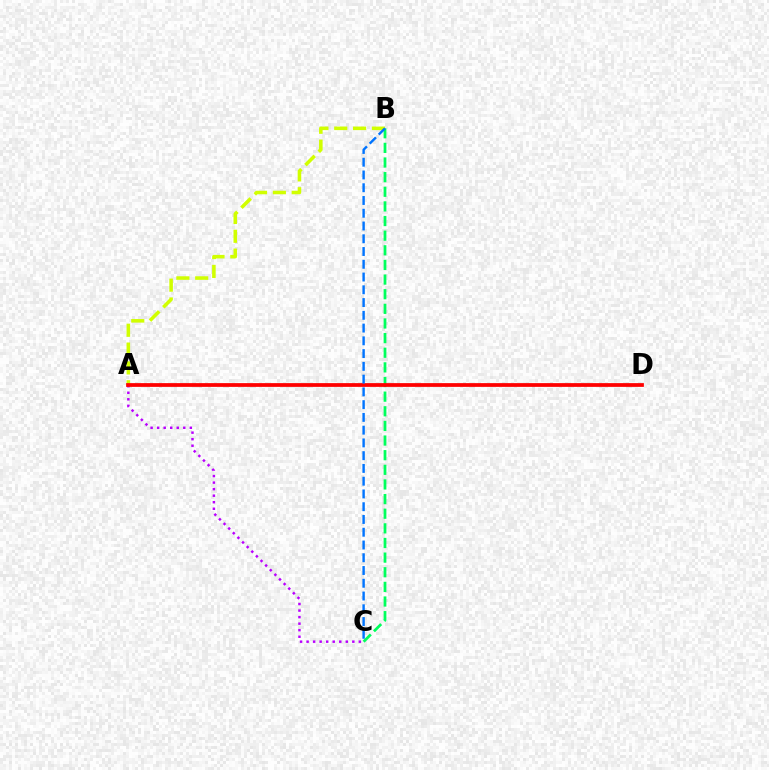{('A', 'C'): [{'color': '#b900ff', 'line_style': 'dotted', 'thickness': 1.78}], ('A', 'B'): [{'color': '#d1ff00', 'line_style': 'dashed', 'thickness': 2.56}], ('B', 'C'): [{'color': '#00ff5c', 'line_style': 'dashed', 'thickness': 1.99}, {'color': '#0074ff', 'line_style': 'dashed', 'thickness': 1.73}], ('A', 'D'): [{'color': '#ff0000', 'line_style': 'solid', 'thickness': 2.7}]}